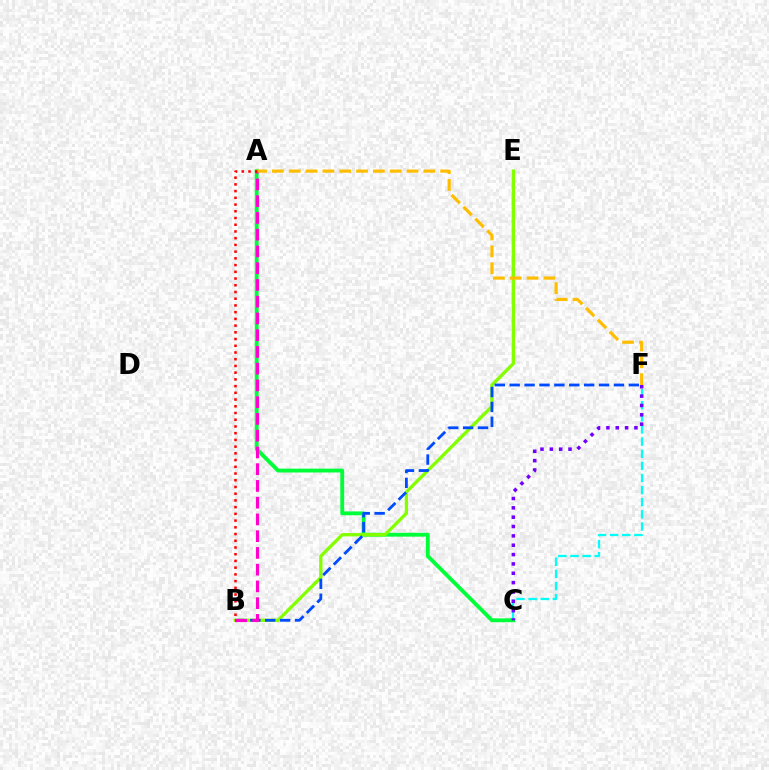{('A', 'C'): [{'color': '#00ff39', 'line_style': 'solid', 'thickness': 2.77}], ('B', 'E'): [{'color': '#84ff00', 'line_style': 'solid', 'thickness': 2.39}], ('C', 'F'): [{'color': '#00fff6', 'line_style': 'dashed', 'thickness': 1.65}, {'color': '#7200ff', 'line_style': 'dotted', 'thickness': 2.54}], ('B', 'F'): [{'color': '#004bff', 'line_style': 'dashed', 'thickness': 2.02}], ('A', 'B'): [{'color': '#ff00cf', 'line_style': 'dashed', 'thickness': 2.28}, {'color': '#ff0000', 'line_style': 'dotted', 'thickness': 1.83}], ('A', 'F'): [{'color': '#ffbd00', 'line_style': 'dashed', 'thickness': 2.29}]}